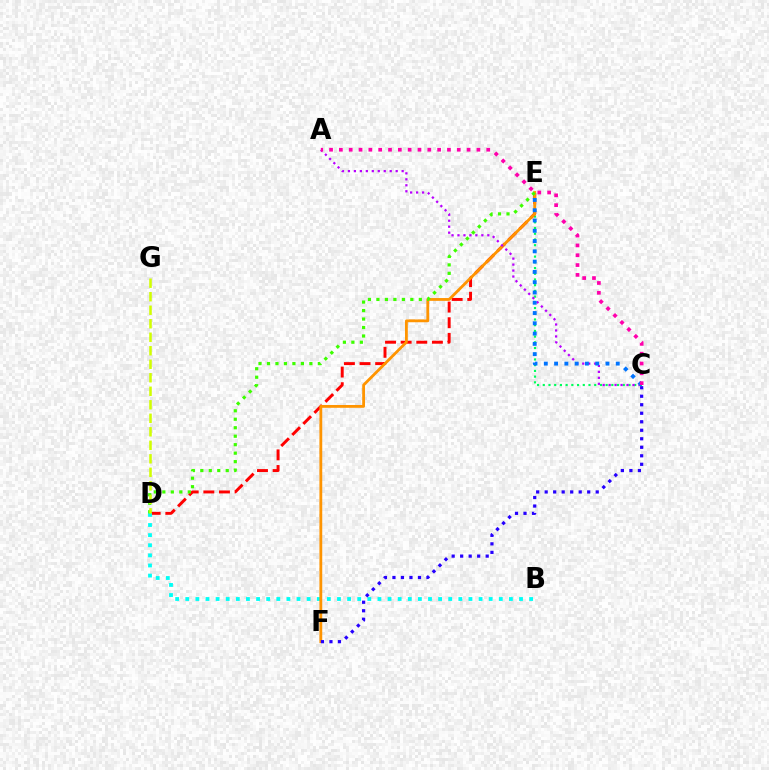{('C', 'E'): [{'color': '#00ff5c', 'line_style': 'dotted', 'thickness': 1.55}, {'color': '#0074ff', 'line_style': 'dotted', 'thickness': 2.79}], ('D', 'E'): [{'color': '#ff0000', 'line_style': 'dashed', 'thickness': 2.12}, {'color': '#3dff00', 'line_style': 'dotted', 'thickness': 2.3}], ('B', 'D'): [{'color': '#00fff6', 'line_style': 'dotted', 'thickness': 2.75}], ('E', 'F'): [{'color': '#ff9400', 'line_style': 'solid', 'thickness': 2.02}], ('C', 'F'): [{'color': '#2500ff', 'line_style': 'dotted', 'thickness': 2.31}], ('A', 'C'): [{'color': '#b900ff', 'line_style': 'dotted', 'thickness': 1.62}, {'color': '#ff00ac', 'line_style': 'dotted', 'thickness': 2.67}], ('D', 'G'): [{'color': '#d1ff00', 'line_style': 'dashed', 'thickness': 1.83}]}